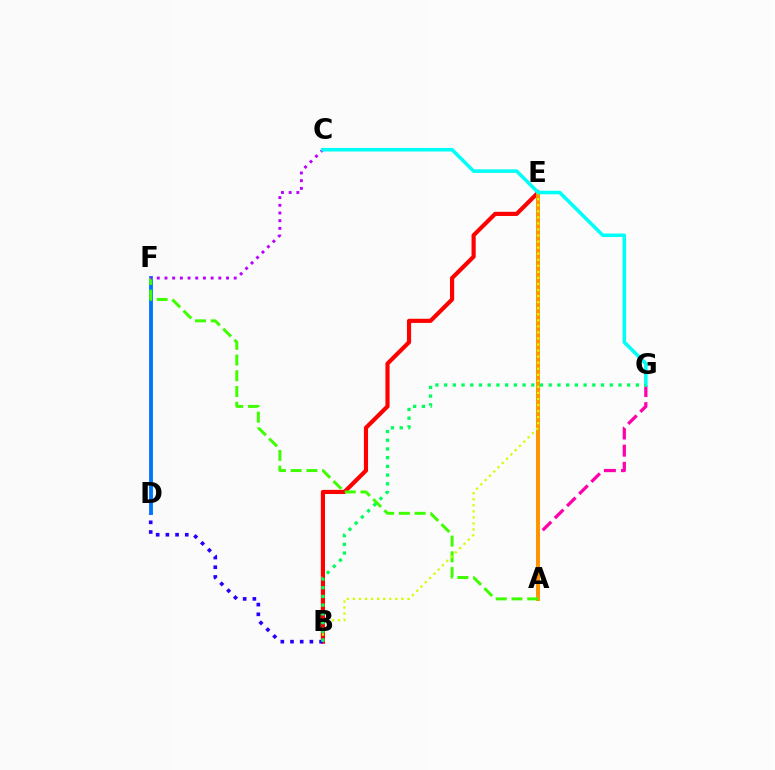{('A', 'G'): [{'color': '#ff00ac', 'line_style': 'dashed', 'thickness': 2.33}], ('B', 'E'): [{'color': '#ff0000', 'line_style': 'solid', 'thickness': 2.99}, {'color': '#d1ff00', 'line_style': 'dotted', 'thickness': 1.64}], ('A', 'E'): [{'color': '#ff9400', 'line_style': 'solid', 'thickness': 2.85}], ('B', 'D'): [{'color': '#2500ff', 'line_style': 'dotted', 'thickness': 2.63}], ('D', 'F'): [{'color': '#0074ff', 'line_style': 'solid', 'thickness': 2.76}], ('A', 'F'): [{'color': '#3dff00', 'line_style': 'dashed', 'thickness': 2.14}], ('C', 'F'): [{'color': '#b900ff', 'line_style': 'dotted', 'thickness': 2.09}], ('C', 'G'): [{'color': '#00fff6', 'line_style': 'solid', 'thickness': 2.55}], ('B', 'G'): [{'color': '#00ff5c', 'line_style': 'dotted', 'thickness': 2.37}]}